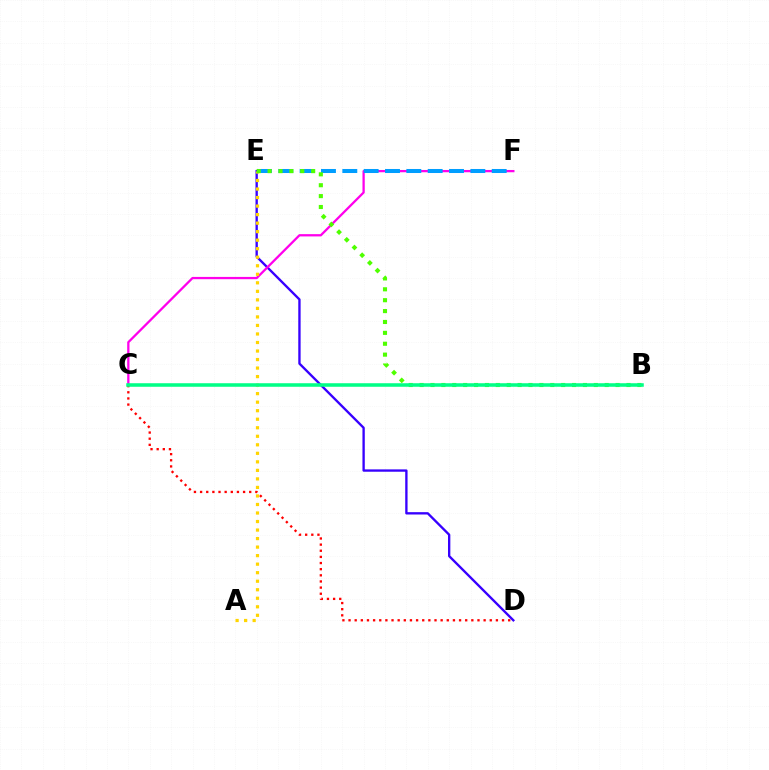{('D', 'E'): [{'color': '#3700ff', 'line_style': 'solid', 'thickness': 1.69}], ('C', 'F'): [{'color': '#ff00ed', 'line_style': 'solid', 'thickness': 1.64}], ('A', 'E'): [{'color': '#ffd500', 'line_style': 'dotted', 'thickness': 2.32}], ('E', 'F'): [{'color': '#009eff', 'line_style': 'dashed', 'thickness': 2.9}], ('B', 'E'): [{'color': '#4fff00', 'line_style': 'dotted', 'thickness': 2.96}], ('C', 'D'): [{'color': '#ff0000', 'line_style': 'dotted', 'thickness': 1.67}], ('B', 'C'): [{'color': '#00ff86', 'line_style': 'solid', 'thickness': 2.55}]}